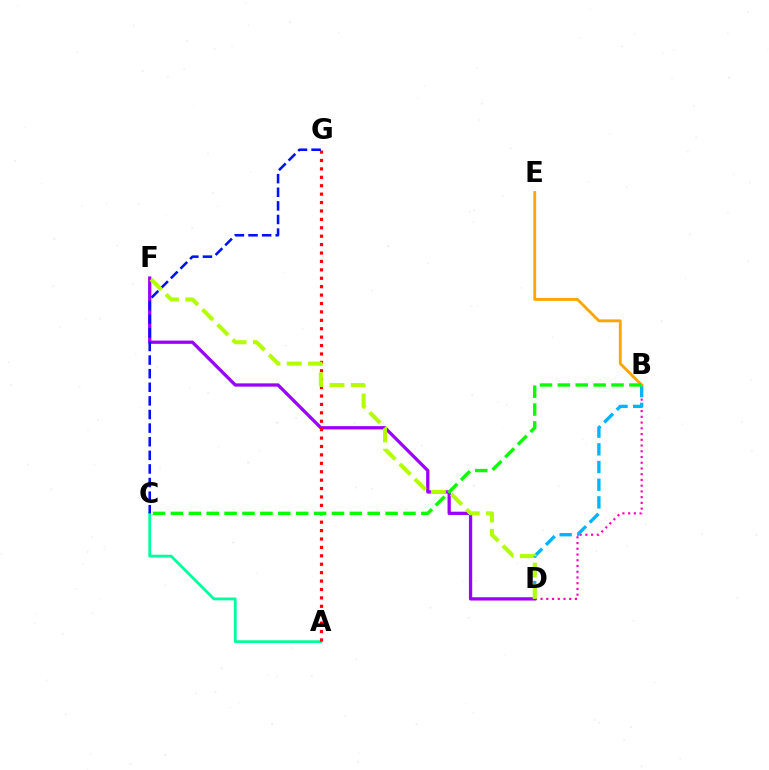{('A', 'C'): [{'color': '#00ff9d', 'line_style': 'solid', 'thickness': 2.02}], ('B', 'D'): [{'color': '#ff00bd', 'line_style': 'dotted', 'thickness': 1.56}, {'color': '#00b5ff', 'line_style': 'dashed', 'thickness': 2.4}], ('D', 'F'): [{'color': '#9b00ff', 'line_style': 'solid', 'thickness': 2.36}, {'color': '#b3ff00', 'line_style': 'dashed', 'thickness': 2.9}], ('A', 'G'): [{'color': '#ff0000', 'line_style': 'dotted', 'thickness': 2.29}], ('B', 'E'): [{'color': '#ffa500', 'line_style': 'solid', 'thickness': 2.05}], ('C', 'G'): [{'color': '#0010ff', 'line_style': 'dashed', 'thickness': 1.85}], ('B', 'C'): [{'color': '#08ff00', 'line_style': 'dashed', 'thickness': 2.43}]}